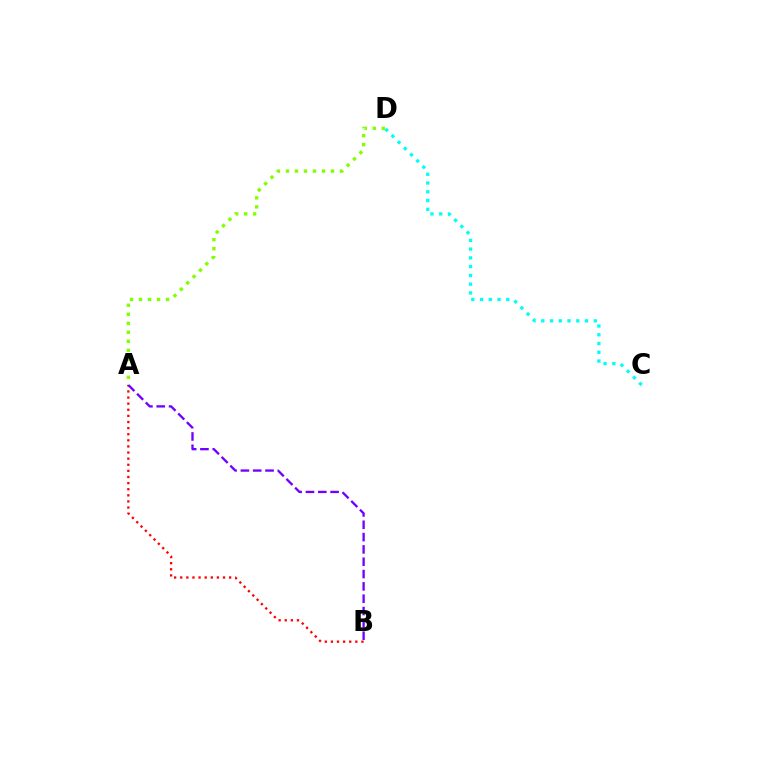{('A', 'B'): [{'color': '#ff0000', 'line_style': 'dotted', 'thickness': 1.66}, {'color': '#7200ff', 'line_style': 'dashed', 'thickness': 1.67}], ('C', 'D'): [{'color': '#00fff6', 'line_style': 'dotted', 'thickness': 2.38}], ('A', 'D'): [{'color': '#84ff00', 'line_style': 'dotted', 'thickness': 2.45}]}